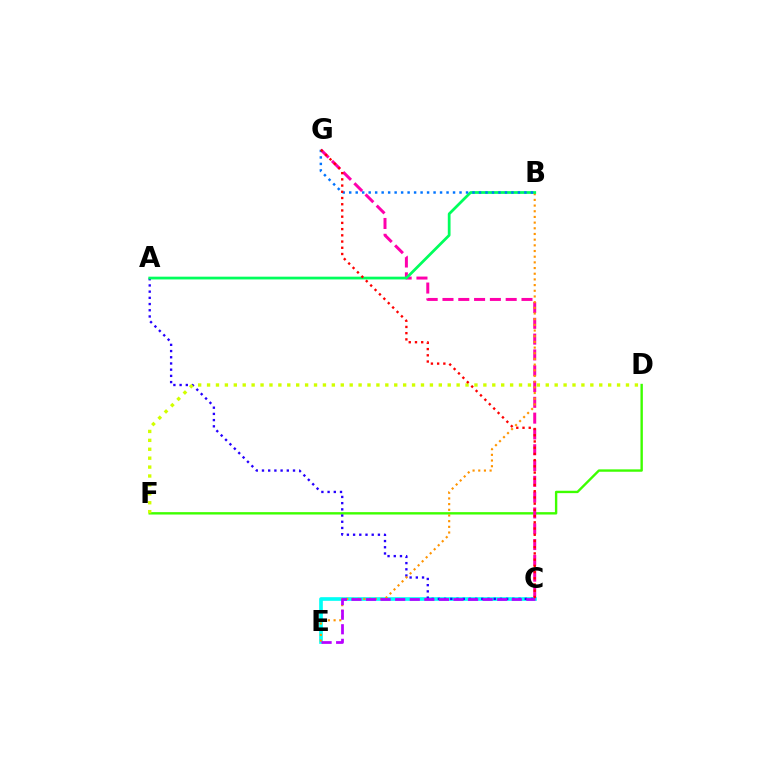{('D', 'F'): [{'color': '#3dff00', 'line_style': 'solid', 'thickness': 1.72}, {'color': '#d1ff00', 'line_style': 'dotted', 'thickness': 2.42}], ('C', 'E'): [{'color': '#00fff6', 'line_style': 'solid', 'thickness': 2.63}, {'color': '#b900ff', 'line_style': 'dashed', 'thickness': 1.98}], ('C', 'G'): [{'color': '#ff00ac', 'line_style': 'dashed', 'thickness': 2.15}, {'color': '#ff0000', 'line_style': 'dotted', 'thickness': 1.69}], ('A', 'C'): [{'color': '#2500ff', 'line_style': 'dotted', 'thickness': 1.69}], ('B', 'E'): [{'color': '#ff9400', 'line_style': 'dotted', 'thickness': 1.54}], ('A', 'B'): [{'color': '#00ff5c', 'line_style': 'solid', 'thickness': 1.98}], ('B', 'G'): [{'color': '#0074ff', 'line_style': 'dotted', 'thickness': 1.76}]}